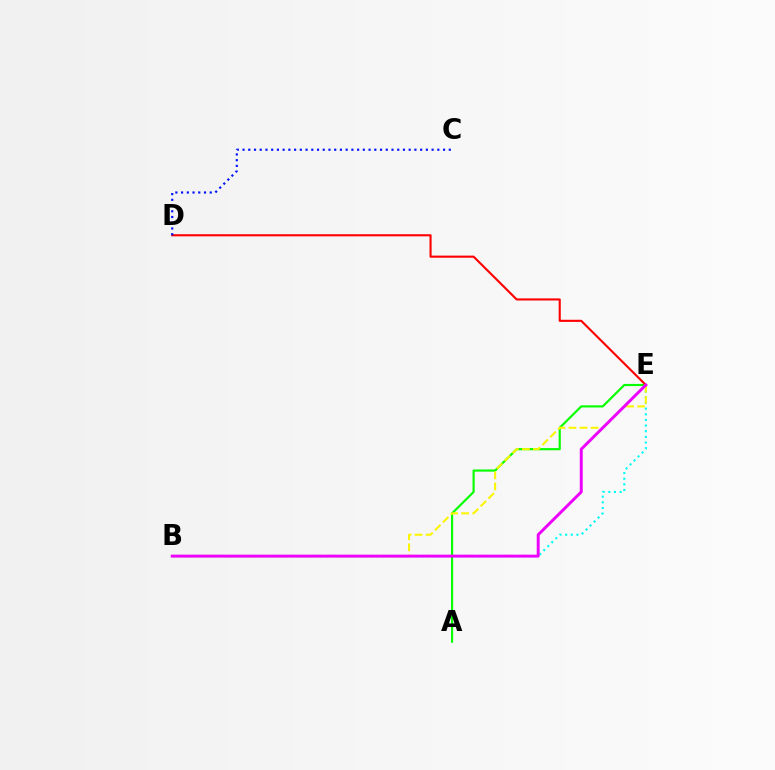{('A', 'E'): [{'color': '#08ff00', 'line_style': 'solid', 'thickness': 1.56}], ('D', 'E'): [{'color': '#ff0000', 'line_style': 'solid', 'thickness': 1.52}], ('B', 'E'): [{'color': '#00fff6', 'line_style': 'dotted', 'thickness': 1.53}, {'color': '#fcf500', 'line_style': 'dashed', 'thickness': 1.51}, {'color': '#ee00ff', 'line_style': 'solid', 'thickness': 2.12}], ('C', 'D'): [{'color': '#0010ff', 'line_style': 'dotted', 'thickness': 1.56}]}